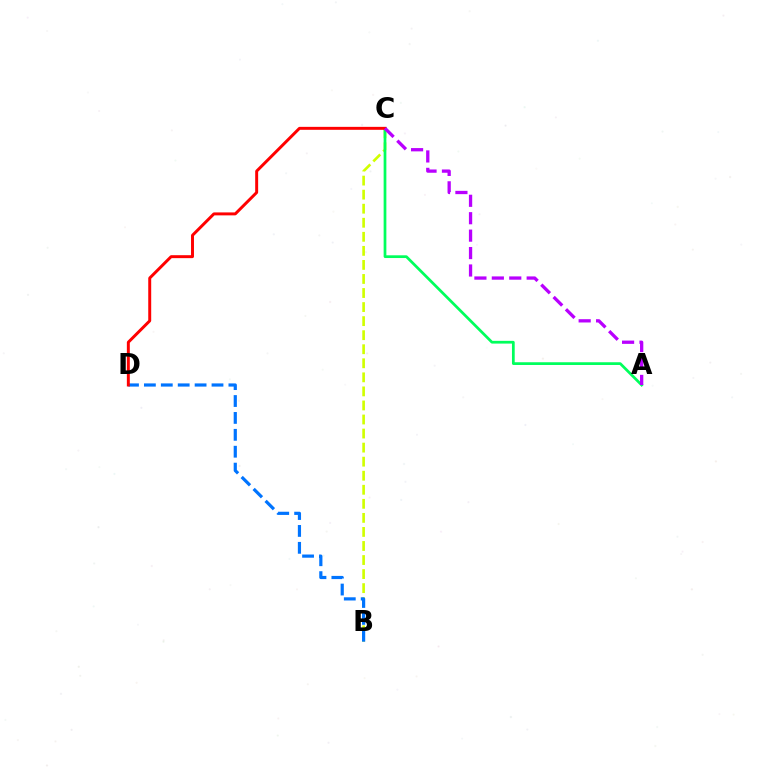{('B', 'C'): [{'color': '#d1ff00', 'line_style': 'dashed', 'thickness': 1.91}], ('A', 'C'): [{'color': '#00ff5c', 'line_style': 'solid', 'thickness': 1.97}, {'color': '#b900ff', 'line_style': 'dashed', 'thickness': 2.37}], ('B', 'D'): [{'color': '#0074ff', 'line_style': 'dashed', 'thickness': 2.3}], ('C', 'D'): [{'color': '#ff0000', 'line_style': 'solid', 'thickness': 2.13}]}